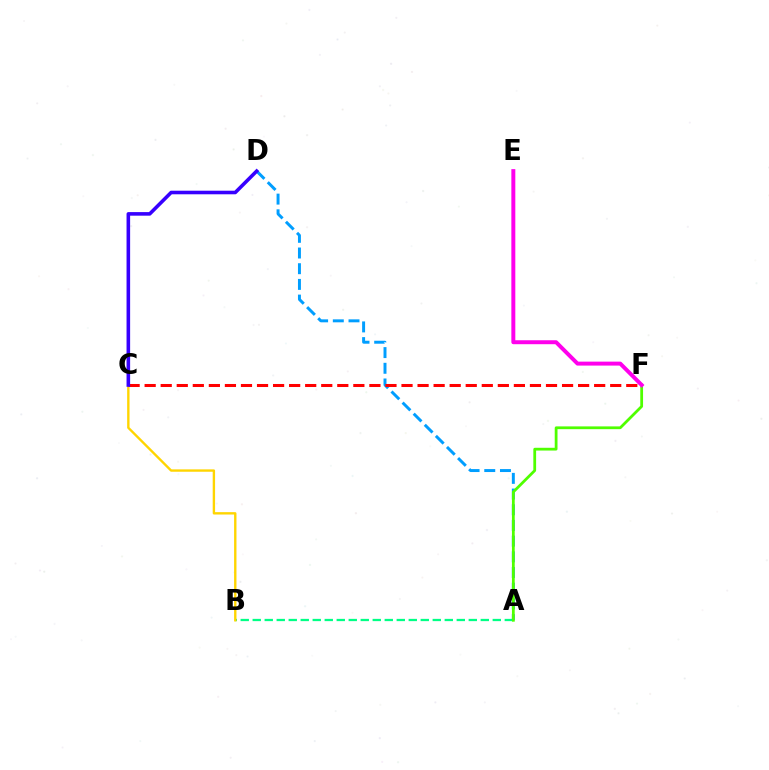{('A', 'B'): [{'color': '#00ff86', 'line_style': 'dashed', 'thickness': 1.63}], ('B', 'C'): [{'color': '#ffd500', 'line_style': 'solid', 'thickness': 1.71}], ('A', 'D'): [{'color': '#009eff', 'line_style': 'dashed', 'thickness': 2.13}], ('C', 'F'): [{'color': '#ff0000', 'line_style': 'dashed', 'thickness': 2.18}], ('C', 'D'): [{'color': '#3700ff', 'line_style': 'solid', 'thickness': 2.58}], ('A', 'F'): [{'color': '#4fff00', 'line_style': 'solid', 'thickness': 2.0}], ('E', 'F'): [{'color': '#ff00ed', 'line_style': 'solid', 'thickness': 2.85}]}